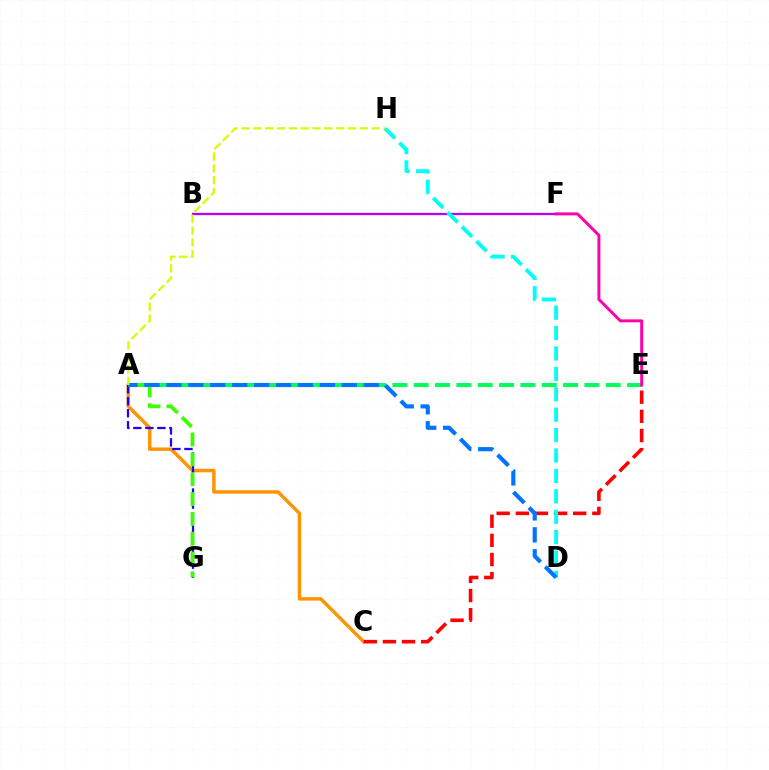{('A', 'C'): [{'color': '#ff9400', 'line_style': 'solid', 'thickness': 2.49}], ('A', 'E'): [{'color': '#00ff5c', 'line_style': 'dashed', 'thickness': 2.9}], ('C', 'E'): [{'color': '#ff0000', 'line_style': 'dashed', 'thickness': 2.6}], ('A', 'G'): [{'color': '#2500ff', 'line_style': 'dashed', 'thickness': 1.63}, {'color': '#3dff00', 'line_style': 'dashed', 'thickness': 2.7}], ('B', 'F'): [{'color': '#b900ff', 'line_style': 'solid', 'thickness': 1.65}], ('D', 'H'): [{'color': '#00fff6', 'line_style': 'dashed', 'thickness': 2.77}], ('E', 'F'): [{'color': '#ff00ac', 'line_style': 'solid', 'thickness': 2.13}], ('A', 'D'): [{'color': '#0074ff', 'line_style': 'dashed', 'thickness': 2.98}], ('A', 'H'): [{'color': '#d1ff00', 'line_style': 'dashed', 'thickness': 1.61}]}